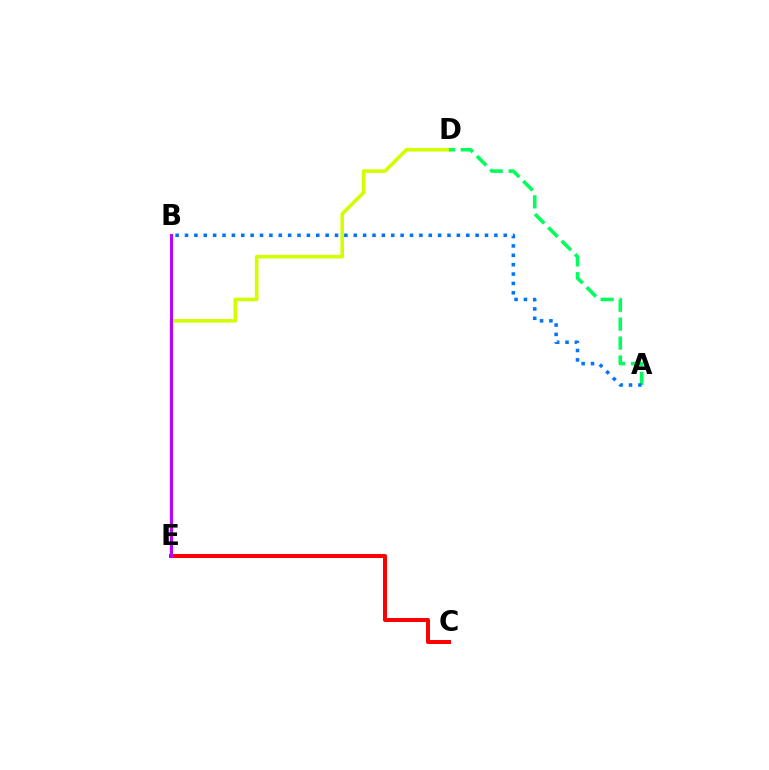{('D', 'E'): [{'color': '#d1ff00', 'line_style': 'solid', 'thickness': 2.59}], ('A', 'D'): [{'color': '#00ff5c', 'line_style': 'dashed', 'thickness': 2.57}], ('C', 'E'): [{'color': '#ff0000', 'line_style': 'solid', 'thickness': 2.88}], ('B', 'E'): [{'color': '#b900ff', 'line_style': 'solid', 'thickness': 2.13}], ('A', 'B'): [{'color': '#0074ff', 'line_style': 'dotted', 'thickness': 2.55}]}